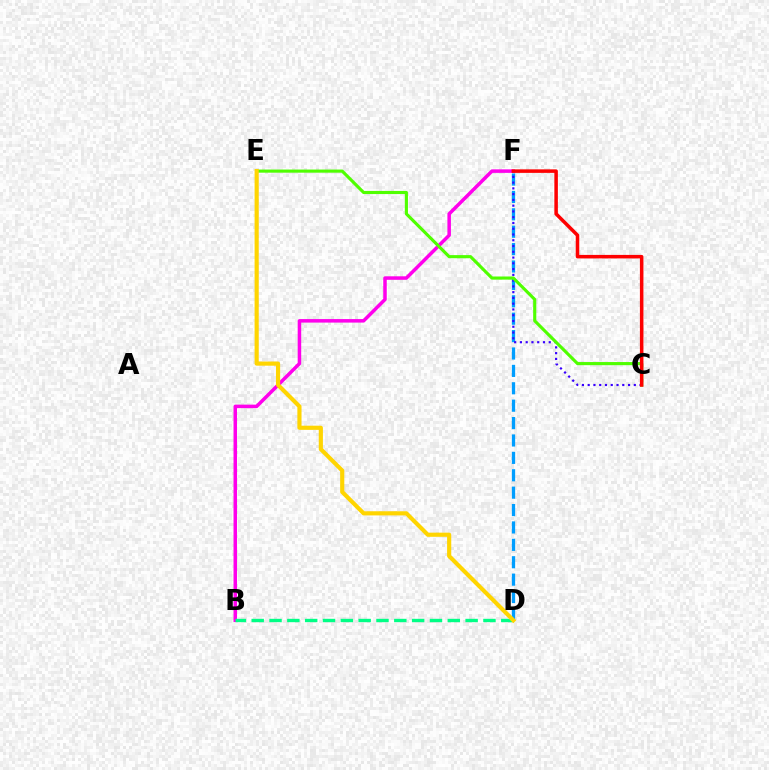{('D', 'F'): [{'color': '#009eff', 'line_style': 'dashed', 'thickness': 2.36}], ('C', 'F'): [{'color': '#3700ff', 'line_style': 'dotted', 'thickness': 1.57}, {'color': '#ff0000', 'line_style': 'solid', 'thickness': 2.54}], ('B', 'F'): [{'color': '#ff00ed', 'line_style': 'solid', 'thickness': 2.53}], ('C', 'E'): [{'color': '#4fff00', 'line_style': 'solid', 'thickness': 2.25}], ('B', 'D'): [{'color': '#00ff86', 'line_style': 'dashed', 'thickness': 2.42}], ('D', 'E'): [{'color': '#ffd500', 'line_style': 'solid', 'thickness': 2.99}]}